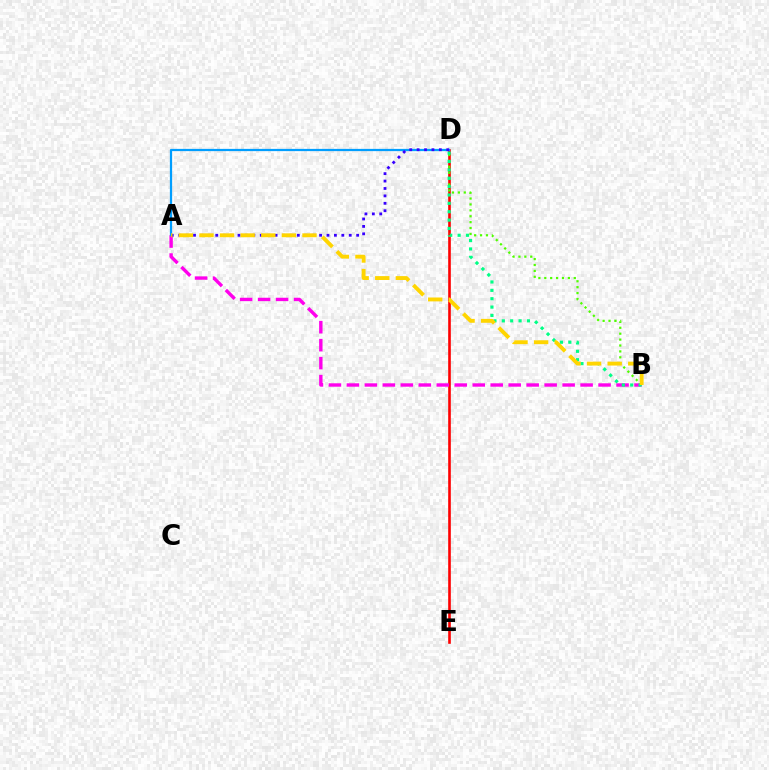{('D', 'E'): [{'color': '#ff0000', 'line_style': 'solid', 'thickness': 1.89}], ('A', 'B'): [{'color': '#ff00ed', 'line_style': 'dashed', 'thickness': 2.44}, {'color': '#ffd500', 'line_style': 'dashed', 'thickness': 2.8}], ('B', 'D'): [{'color': '#4fff00', 'line_style': 'dotted', 'thickness': 1.6}, {'color': '#00ff86', 'line_style': 'dotted', 'thickness': 2.28}], ('A', 'D'): [{'color': '#009eff', 'line_style': 'solid', 'thickness': 1.61}, {'color': '#3700ff', 'line_style': 'dotted', 'thickness': 2.01}]}